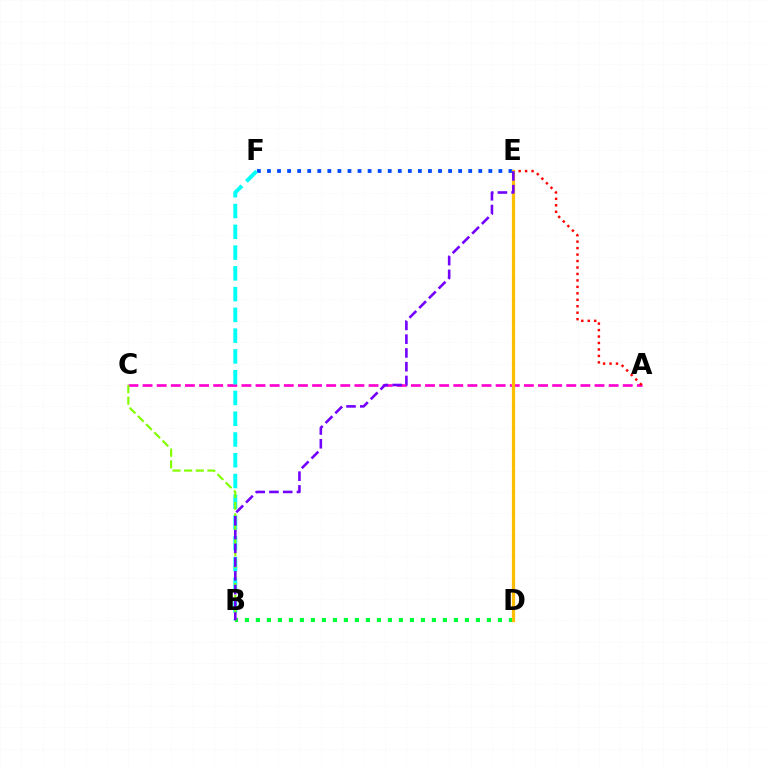{('A', 'C'): [{'color': '#ff00cf', 'line_style': 'dashed', 'thickness': 1.92}], ('E', 'F'): [{'color': '#004bff', 'line_style': 'dotted', 'thickness': 2.73}], ('B', 'F'): [{'color': '#00fff6', 'line_style': 'dashed', 'thickness': 2.82}], ('B', 'D'): [{'color': '#00ff39', 'line_style': 'dotted', 'thickness': 2.99}], ('A', 'E'): [{'color': '#ff0000', 'line_style': 'dotted', 'thickness': 1.75}], ('B', 'C'): [{'color': '#84ff00', 'line_style': 'dashed', 'thickness': 1.58}], ('D', 'E'): [{'color': '#ffbd00', 'line_style': 'solid', 'thickness': 2.33}], ('B', 'E'): [{'color': '#7200ff', 'line_style': 'dashed', 'thickness': 1.87}]}